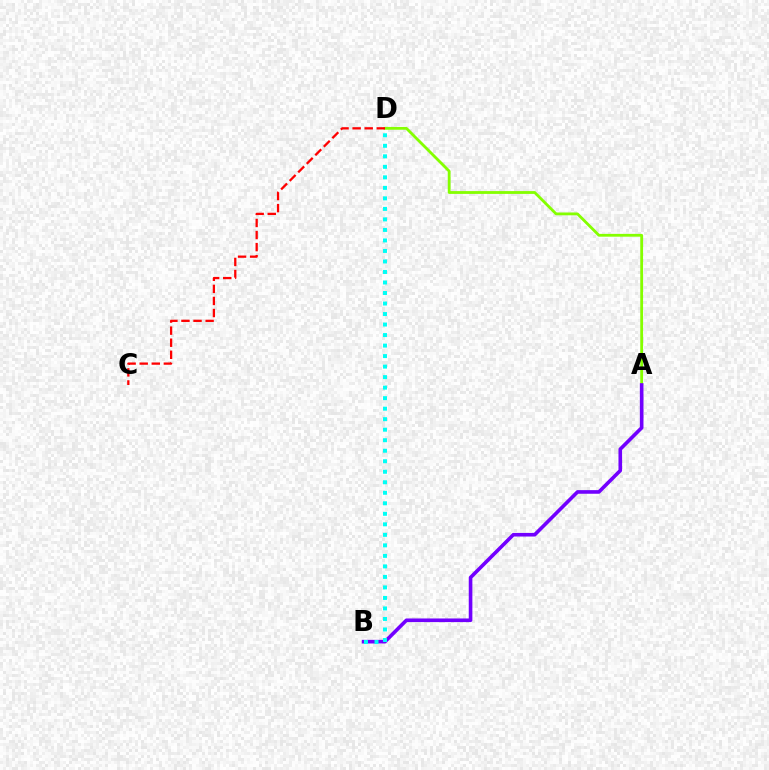{('A', 'D'): [{'color': '#84ff00', 'line_style': 'solid', 'thickness': 2.02}], ('A', 'B'): [{'color': '#7200ff', 'line_style': 'solid', 'thickness': 2.61}], ('C', 'D'): [{'color': '#ff0000', 'line_style': 'dashed', 'thickness': 1.64}], ('B', 'D'): [{'color': '#00fff6', 'line_style': 'dotted', 'thickness': 2.86}]}